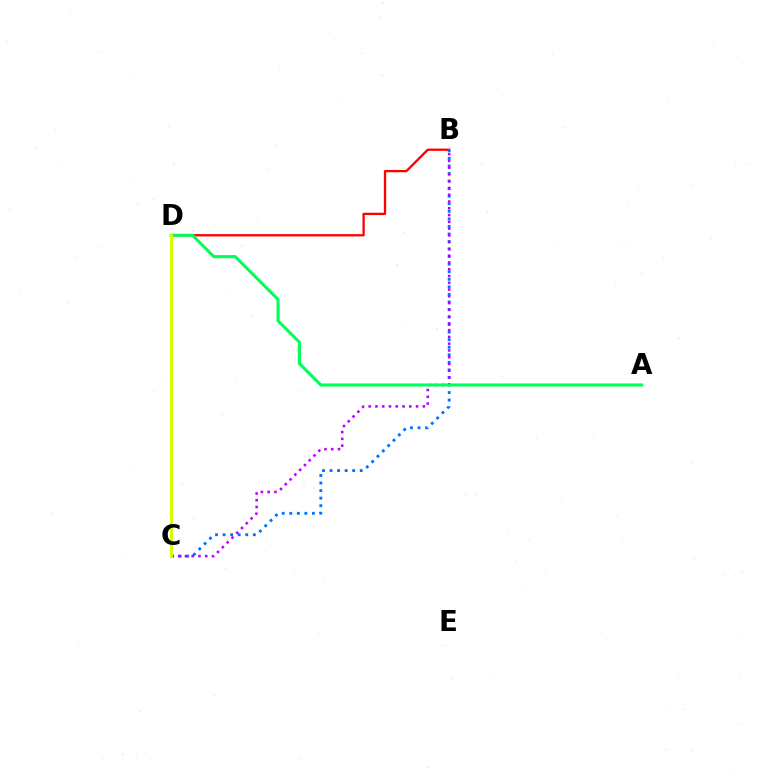{('B', 'D'): [{'color': '#ff0000', 'line_style': 'solid', 'thickness': 1.65}], ('B', 'C'): [{'color': '#0074ff', 'line_style': 'dotted', 'thickness': 2.05}, {'color': '#b900ff', 'line_style': 'dotted', 'thickness': 1.84}], ('A', 'D'): [{'color': '#00ff5c', 'line_style': 'solid', 'thickness': 2.22}], ('C', 'D'): [{'color': '#d1ff00', 'line_style': 'solid', 'thickness': 2.14}]}